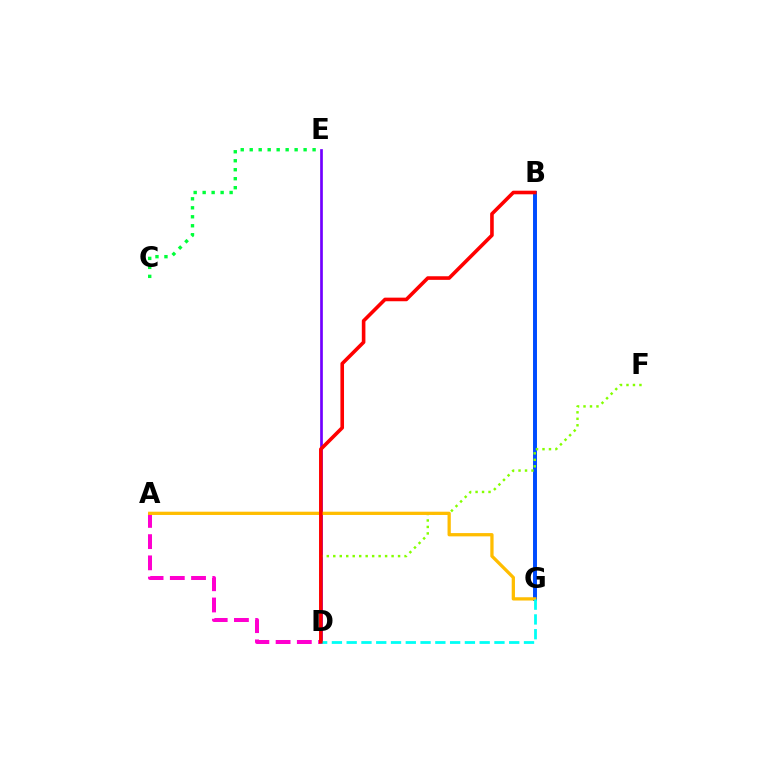{('D', 'E'): [{'color': '#7200ff', 'line_style': 'solid', 'thickness': 1.94}], ('B', 'G'): [{'color': '#004bff', 'line_style': 'solid', 'thickness': 2.85}], ('C', 'E'): [{'color': '#00ff39', 'line_style': 'dotted', 'thickness': 2.44}], ('A', 'D'): [{'color': '#ff00cf', 'line_style': 'dashed', 'thickness': 2.88}], ('D', 'F'): [{'color': '#84ff00', 'line_style': 'dotted', 'thickness': 1.76}], ('A', 'G'): [{'color': '#ffbd00', 'line_style': 'solid', 'thickness': 2.36}], ('D', 'G'): [{'color': '#00fff6', 'line_style': 'dashed', 'thickness': 2.01}], ('B', 'D'): [{'color': '#ff0000', 'line_style': 'solid', 'thickness': 2.59}]}